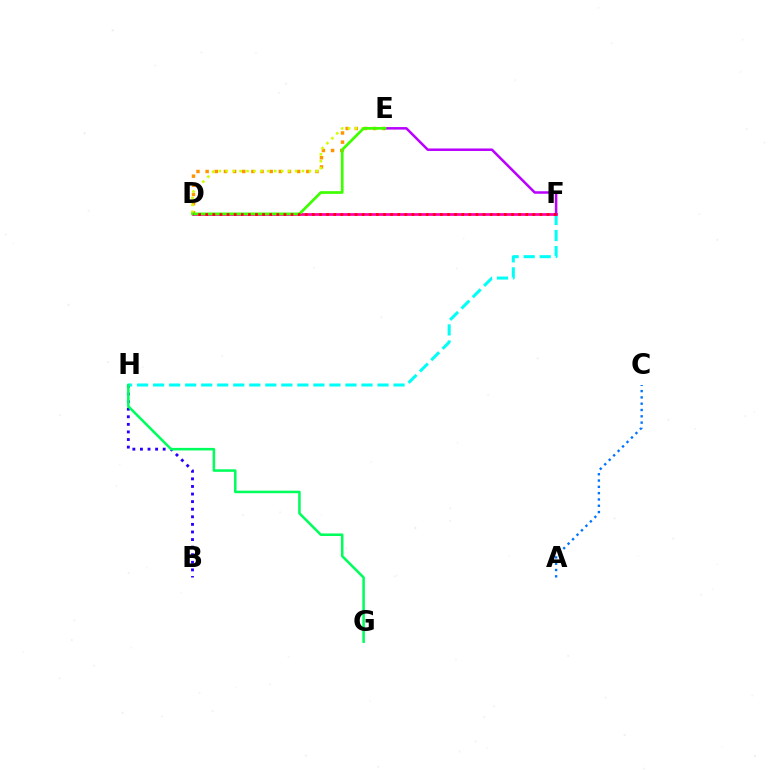{('B', 'H'): [{'color': '#2500ff', 'line_style': 'dotted', 'thickness': 2.06}], ('F', 'H'): [{'color': '#00fff6', 'line_style': 'dashed', 'thickness': 2.18}], ('D', 'E'): [{'color': '#ff9400', 'line_style': 'dotted', 'thickness': 2.49}, {'color': '#d1ff00', 'line_style': 'dotted', 'thickness': 1.88}, {'color': '#3dff00', 'line_style': 'solid', 'thickness': 1.95}], ('A', 'C'): [{'color': '#0074ff', 'line_style': 'dotted', 'thickness': 1.71}], ('D', 'F'): [{'color': '#ff00ac', 'line_style': 'solid', 'thickness': 1.97}, {'color': '#ff0000', 'line_style': 'dotted', 'thickness': 1.93}], ('E', 'F'): [{'color': '#b900ff', 'line_style': 'solid', 'thickness': 1.81}], ('G', 'H'): [{'color': '#00ff5c', 'line_style': 'solid', 'thickness': 1.84}]}